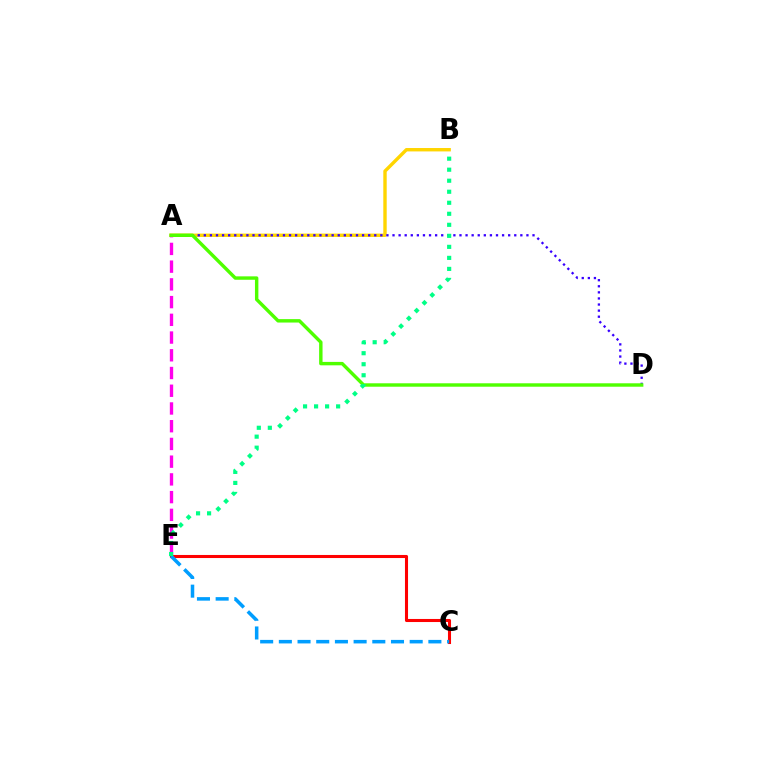{('A', 'B'): [{'color': '#ffd500', 'line_style': 'solid', 'thickness': 2.45}], ('A', 'E'): [{'color': '#ff00ed', 'line_style': 'dashed', 'thickness': 2.41}], ('A', 'D'): [{'color': '#3700ff', 'line_style': 'dotted', 'thickness': 1.65}, {'color': '#4fff00', 'line_style': 'solid', 'thickness': 2.46}], ('C', 'E'): [{'color': '#ff0000', 'line_style': 'solid', 'thickness': 2.21}, {'color': '#009eff', 'line_style': 'dashed', 'thickness': 2.54}], ('B', 'E'): [{'color': '#00ff86', 'line_style': 'dotted', 'thickness': 2.99}]}